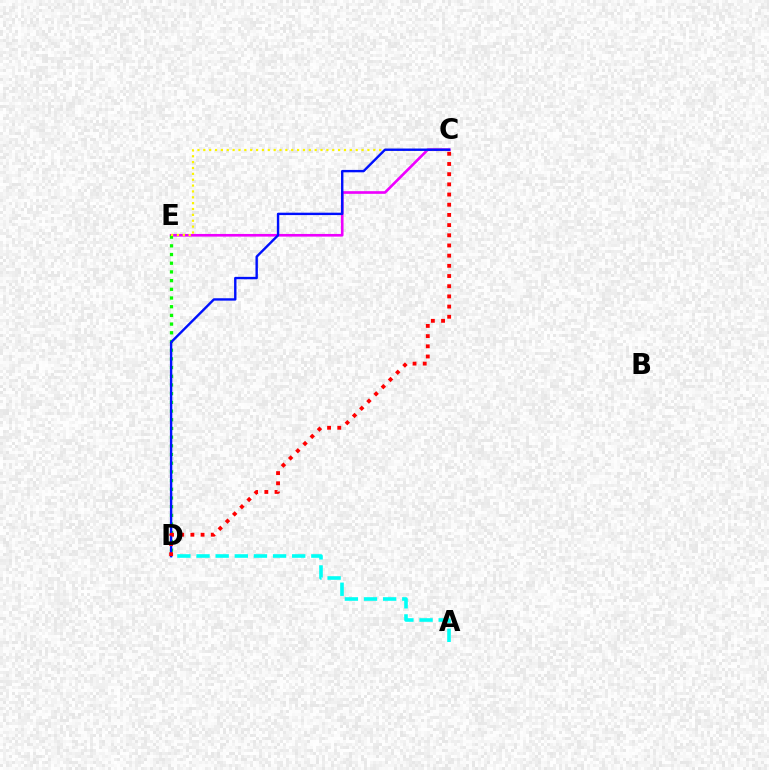{('A', 'D'): [{'color': '#00fff6', 'line_style': 'dashed', 'thickness': 2.6}], ('C', 'E'): [{'color': '#ee00ff', 'line_style': 'solid', 'thickness': 1.91}, {'color': '#fcf500', 'line_style': 'dotted', 'thickness': 1.59}], ('D', 'E'): [{'color': '#08ff00', 'line_style': 'dotted', 'thickness': 2.36}], ('C', 'D'): [{'color': '#0010ff', 'line_style': 'solid', 'thickness': 1.73}, {'color': '#ff0000', 'line_style': 'dotted', 'thickness': 2.77}]}